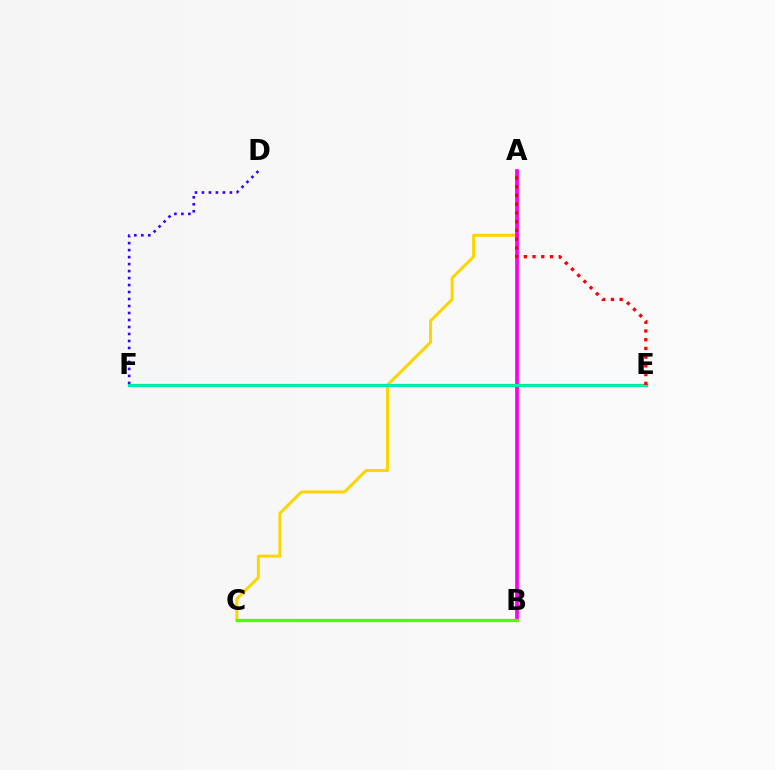{('A', 'C'): [{'color': '#ffd500', 'line_style': 'solid', 'thickness': 2.16}], ('D', 'F'): [{'color': '#3700ff', 'line_style': 'dotted', 'thickness': 1.9}], ('A', 'B'): [{'color': '#ff00ed', 'line_style': 'solid', 'thickness': 2.67}], ('E', 'F'): [{'color': '#009eff', 'line_style': 'solid', 'thickness': 2.27}, {'color': '#00ff86', 'line_style': 'solid', 'thickness': 1.81}], ('A', 'E'): [{'color': '#ff0000', 'line_style': 'dotted', 'thickness': 2.37}], ('B', 'C'): [{'color': '#4fff00', 'line_style': 'solid', 'thickness': 2.38}]}